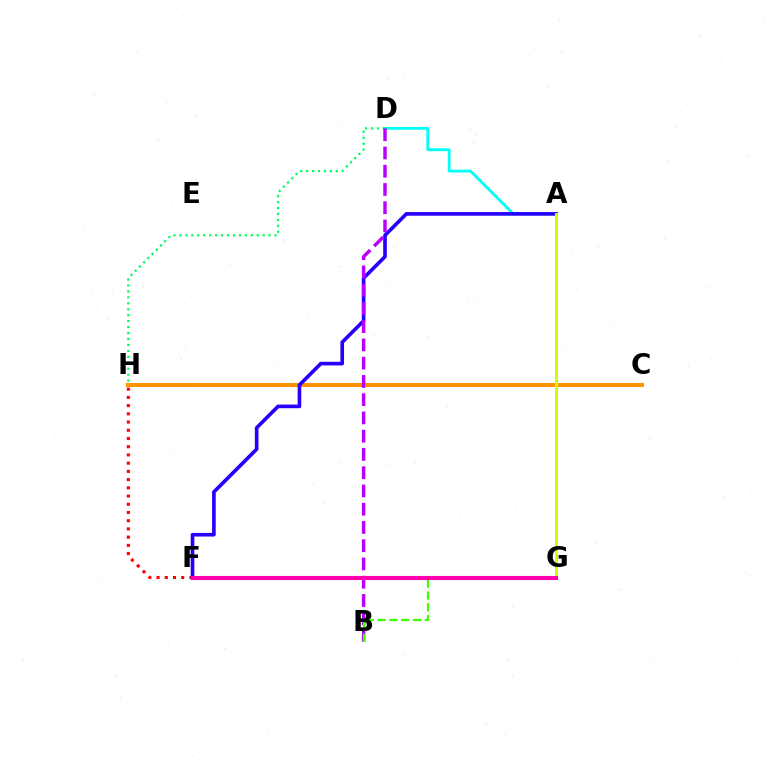{('A', 'D'): [{'color': '#00fff6', 'line_style': 'solid', 'thickness': 2.03}], ('F', 'H'): [{'color': '#ff0000', 'line_style': 'dotted', 'thickness': 2.23}], ('C', 'H'): [{'color': '#ff9400', 'line_style': 'solid', 'thickness': 2.9}], ('A', 'F'): [{'color': '#2500ff', 'line_style': 'solid', 'thickness': 2.62}], ('D', 'H'): [{'color': '#00ff5c', 'line_style': 'dotted', 'thickness': 1.61}], ('A', 'G'): [{'color': '#0074ff', 'line_style': 'dashed', 'thickness': 2.02}, {'color': '#d1ff00', 'line_style': 'solid', 'thickness': 2.12}], ('B', 'D'): [{'color': '#b900ff', 'line_style': 'dashed', 'thickness': 2.48}], ('B', 'G'): [{'color': '#3dff00', 'line_style': 'dashed', 'thickness': 1.61}], ('F', 'G'): [{'color': '#ff00ac', 'line_style': 'solid', 'thickness': 2.95}]}